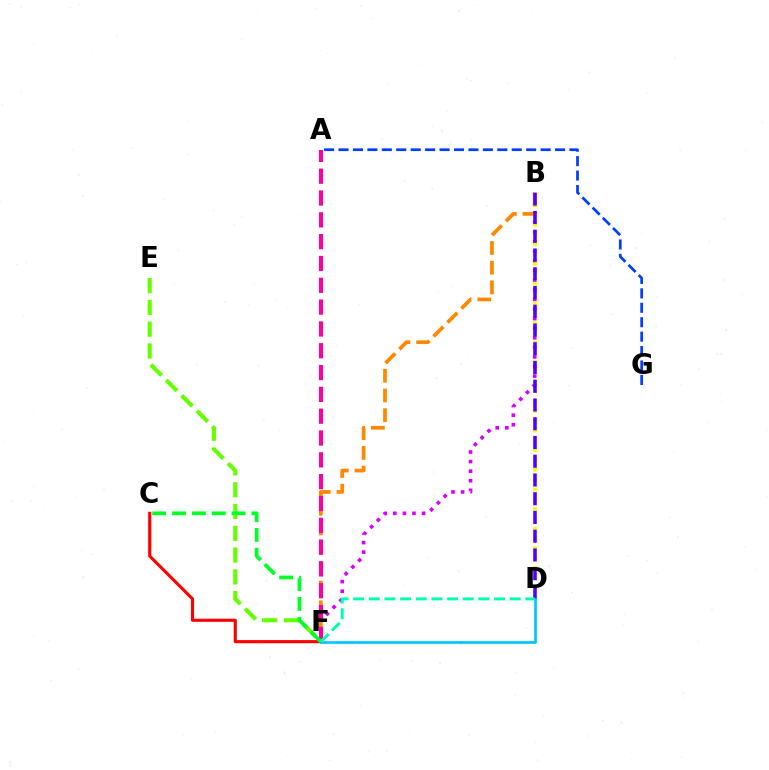{('B', 'F'): [{'color': '#d600ff', 'line_style': 'dotted', 'thickness': 2.6}, {'color': '#ff8800', 'line_style': 'dashed', 'thickness': 2.68}], ('B', 'D'): [{'color': '#eeff00', 'line_style': 'dotted', 'thickness': 2.66}, {'color': '#4f00ff', 'line_style': 'dashed', 'thickness': 2.55}], ('E', 'F'): [{'color': '#66ff00', 'line_style': 'dashed', 'thickness': 2.96}], ('C', 'F'): [{'color': '#ff0000', 'line_style': 'solid', 'thickness': 2.24}, {'color': '#00ff27', 'line_style': 'dashed', 'thickness': 2.7}], ('D', 'F'): [{'color': '#00c7ff', 'line_style': 'solid', 'thickness': 1.96}, {'color': '#00ffaf', 'line_style': 'dashed', 'thickness': 2.13}], ('A', 'G'): [{'color': '#003fff', 'line_style': 'dashed', 'thickness': 1.96}], ('A', 'F'): [{'color': '#ff00a0', 'line_style': 'dashed', 'thickness': 2.96}]}